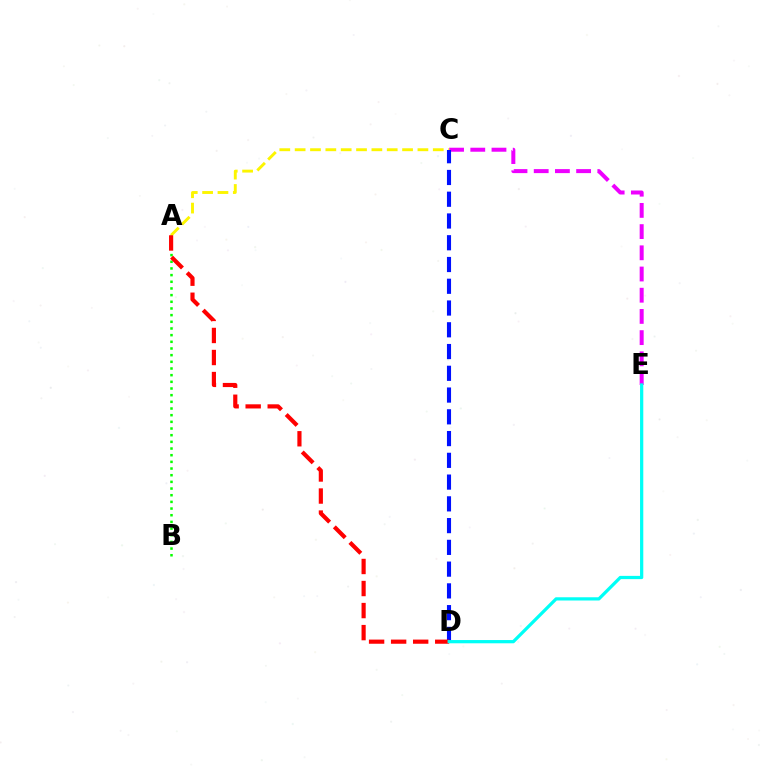{('C', 'E'): [{'color': '#ee00ff', 'line_style': 'dashed', 'thickness': 2.88}], ('A', 'B'): [{'color': '#08ff00', 'line_style': 'dotted', 'thickness': 1.81}], ('A', 'C'): [{'color': '#fcf500', 'line_style': 'dashed', 'thickness': 2.08}], ('C', 'D'): [{'color': '#0010ff', 'line_style': 'dashed', 'thickness': 2.96}], ('A', 'D'): [{'color': '#ff0000', 'line_style': 'dashed', 'thickness': 2.99}], ('D', 'E'): [{'color': '#00fff6', 'line_style': 'solid', 'thickness': 2.33}]}